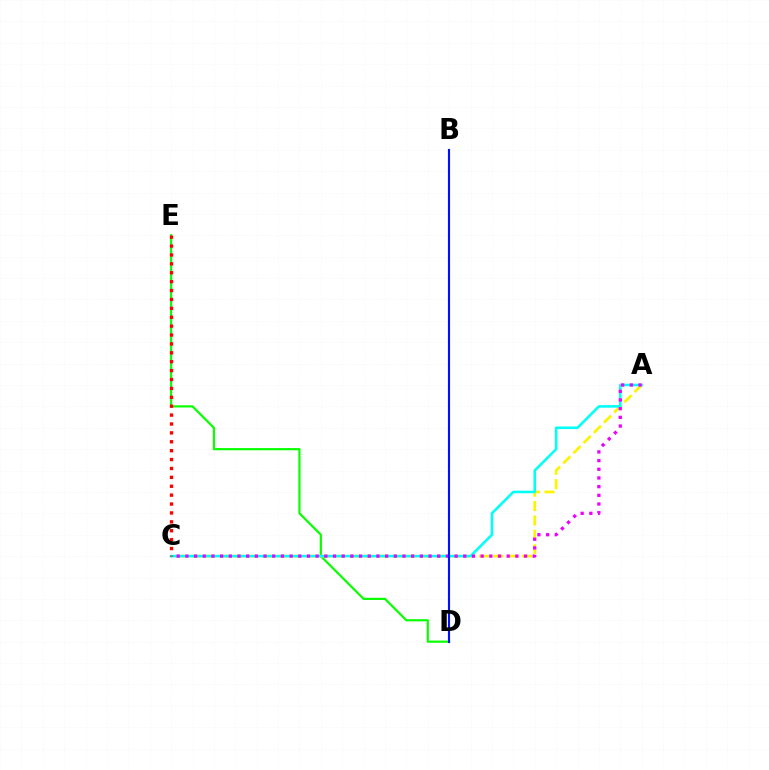{('D', 'E'): [{'color': '#08ff00', 'line_style': 'solid', 'thickness': 1.57}], ('A', 'C'): [{'color': '#fcf500', 'line_style': 'dashed', 'thickness': 1.96}, {'color': '#00fff6', 'line_style': 'solid', 'thickness': 1.85}, {'color': '#ee00ff', 'line_style': 'dotted', 'thickness': 2.36}], ('B', 'D'): [{'color': '#0010ff', 'line_style': 'solid', 'thickness': 1.53}], ('C', 'E'): [{'color': '#ff0000', 'line_style': 'dotted', 'thickness': 2.42}]}